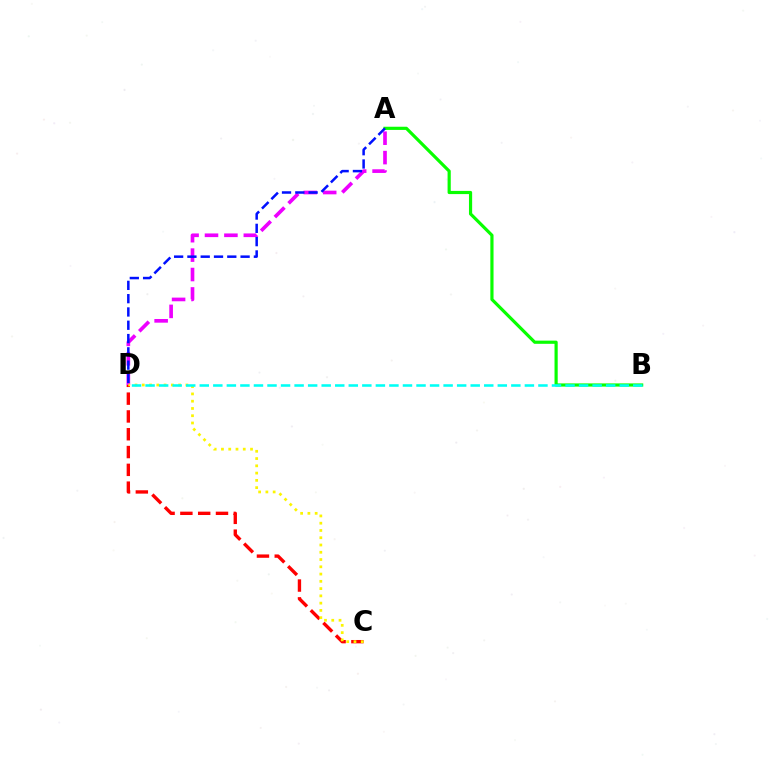{('A', 'B'): [{'color': '#08ff00', 'line_style': 'solid', 'thickness': 2.29}], ('C', 'D'): [{'color': '#ff0000', 'line_style': 'dashed', 'thickness': 2.42}, {'color': '#fcf500', 'line_style': 'dotted', 'thickness': 1.97}], ('A', 'D'): [{'color': '#ee00ff', 'line_style': 'dashed', 'thickness': 2.64}, {'color': '#0010ff', 'line_style': 'dashed', 'thickness': 1.81}], ('B', 'D'): [{'color': '#00fff6', 'line_style': 'dashed', 'thickness': 1.84}]}